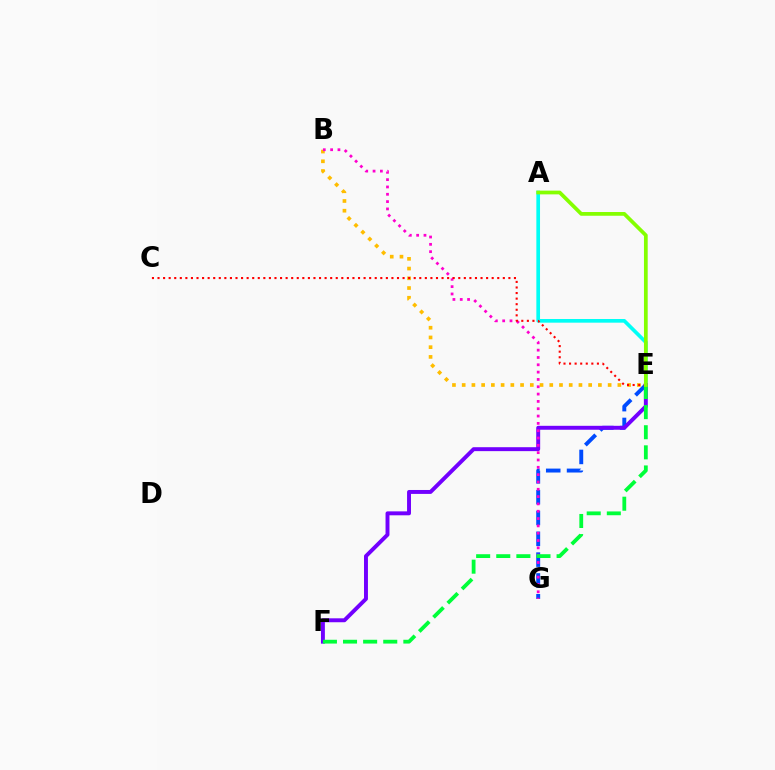{('B', 'E'): [{'color': '#ffbd00', 'line_style': 'dotted', 'thickness': 2.64}], ('A', 'E'): [{'color': '#00fff6', 'line_style': 'solid', 'thickness': 2.64}, {'color': '#84ff00', 'line_style': 'solid', 'thickness': 2.69}], ('E', 'G'): [{'color': '#004bff', 'line_style': 'dashed', 'thickness': 2.83}], ('E', 'F'): [{'color': '#7200ff', 'line_style': 'solid', 'thickness': 2.83}, {'color': '#00ff39', 'line_style': 'dashed', 'thickness': 2.73}], ('B', 'G'): [{'color': '#ff00cf', 'line_style': 'dotted', 'thickness': 1.99}], ('C', 'E'): [{'color': '#ff0000', 'line_style': 'dotted', 'thickness': 1.51}]}